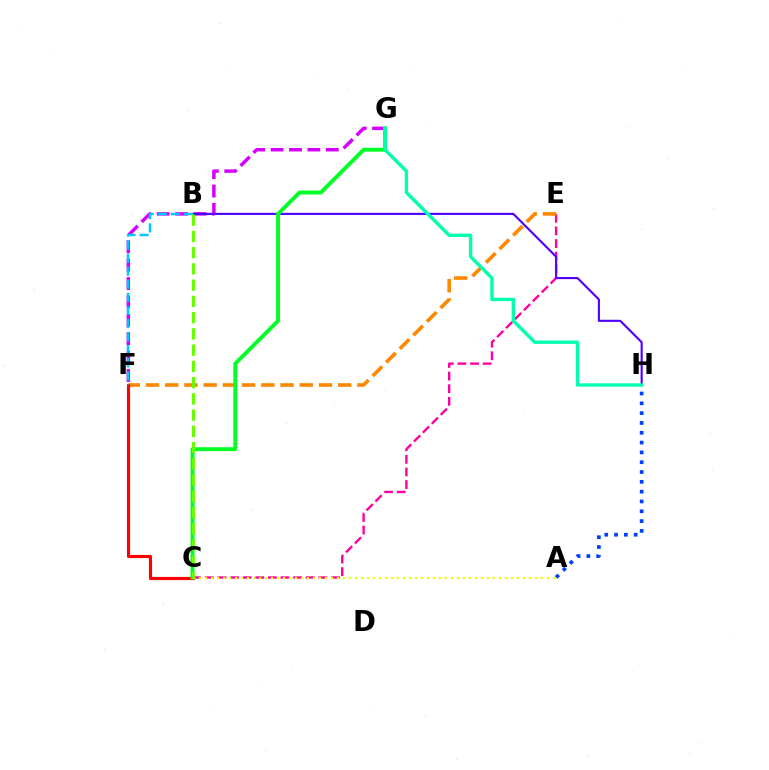{('C', 'E'): [{'color': '#ff00a0', 'line_style': 'dashed', 'thickness': 1.71}], ('F', 'G'): [{'color': '#d600ff', 'line_style': 'dashed', 'thickness': 2.5}], ('E', 'F'): [{'color': '#ff8800', 'line_style': 'dashed', 'thickness': 2.61}], ('A', 'H'): [{'color': '#003fff', 'line_style': 'dotted', 'thickness': 2.67}], ('C', 'F'): [{'color': '#ff0000', 'line_style': 'solid', 'thickness': 2.26}], ('B', 'H'): [{'color': '#4f00ff', 'line_style': 'solid', 'thickness': 1.52}], ('B', 'F'): [{'color': '#00c7ff', 'line_style': 'dashed', 'thickness': 1.78}], ('C', 'G'): [{'color': '#00ff27', 'line_style': 'solid', 'thickness': 2.81}], ('A', 'C'): [{'color': '#eeff00', 'line_style': 'dotted', 'thickness': 1.63}], ('G', 'H'): [{'color': '#00ffaf', 'line_style': 'solid', 'thickness': 2.44}], ('B', 'C'): [{'color': '#66ff00', 'line_style': 'dashed', 'thickness': 2.21}]}